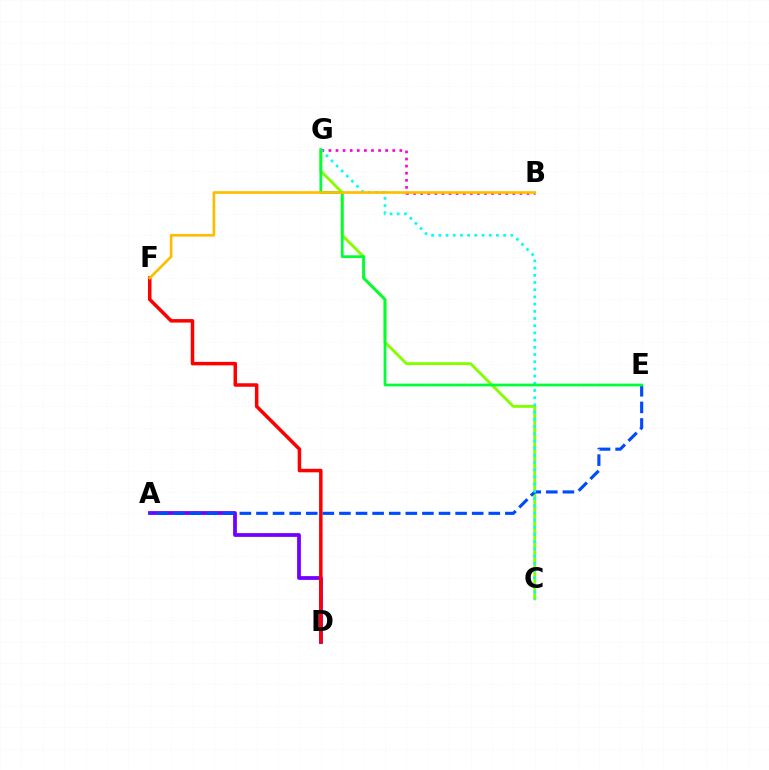{('A', 'D'): [{'color': '#7200ff', 'line_style': 'solid', 'thickness': 2.72}], ('C', 'G'): [{'color': '#84ff00', 'line_style': 'solid', 'thickness': 2.07}, {'color': '#00fff6', 'line_style': 'dotted', 'thickness': 1.96}], ('D', 'F'): [{'color': '#ff0000', 'line_style': 'solid', 'thickness': 2.52}], ('A', 'E'): [{'color': '#004bff', 'line_style': 'dashed', 'thickness': 2.25}], ('B', 'G'): [{'color': '#ff00cf', 'line_style': 'dotted', 'thickness': 1.93}], ('E', 'G'): [{'color': '#00ff39', 'line_style': 'solid', 'thickness': 1.99}], ('B', 'F'): [{'color': '#ffbd00', 'line_style': 'solid', 'thickness': 1.91}]}